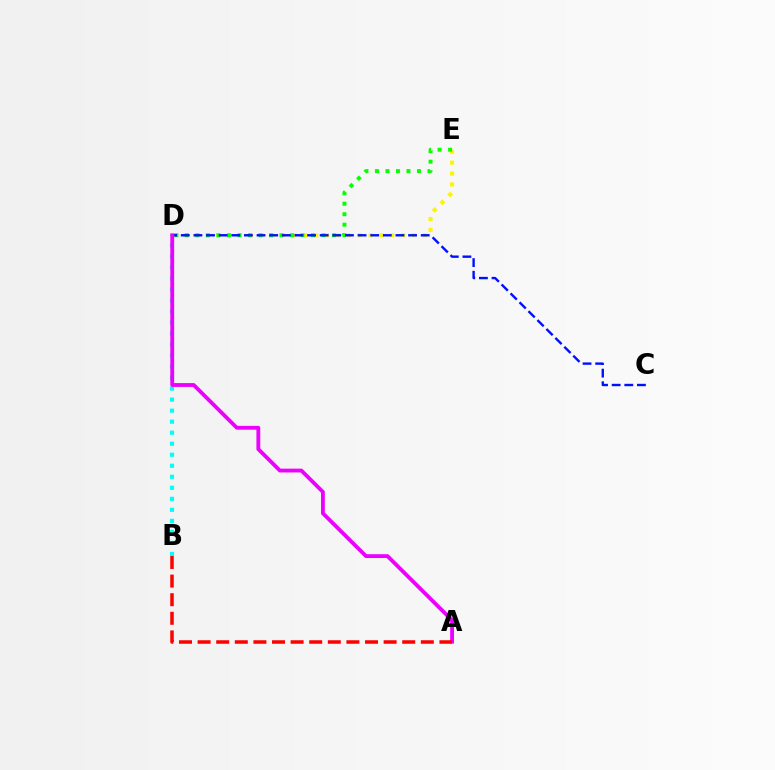{('D', 'E'): [{'color': '#fcf500', 'line_style': 'dotted', 'thickness': 2.96}, {'color': '#08ff00', 'line_style': 'dotted', 'thickness': 2.85}], ('C', 'D'): [{'color': '#0010ff', 'line_style': 'dashed', 'thickness': 1.72}], ('B', 'D'): [{'color': '#00fff6', 'line_style': 'dotted', 'thickness': 2.99}], ('A', 'D'): [{'color': '#ee00ff', 'line_style': 'solid', 'thickness': 2.76}], ('A', 'B'): [{'color': '#ff0000', 'line_style': 'dashed', 'thickness': 2.53}]}